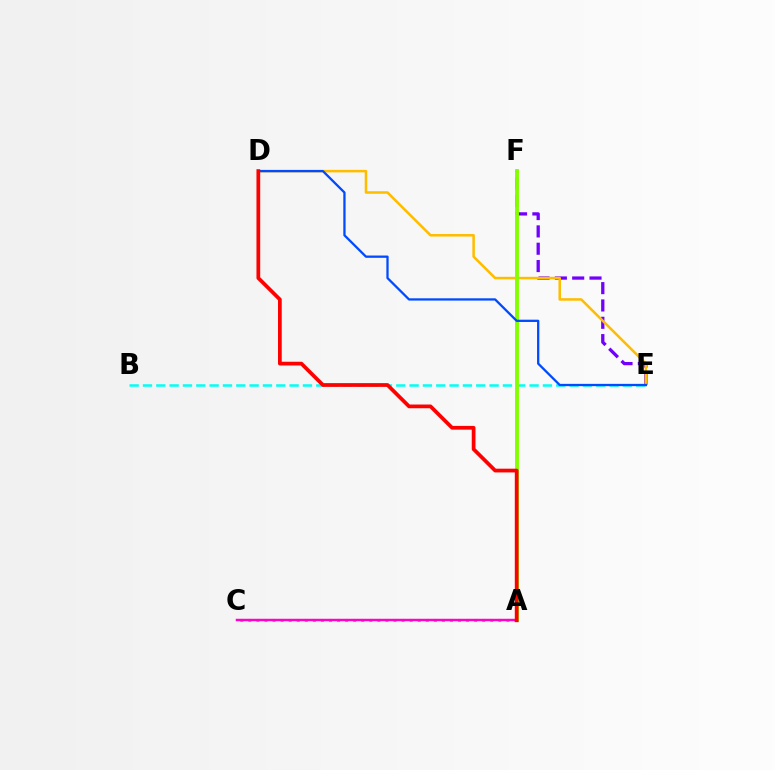{('E', 'F'): [{'color': '#7200ff', 'line_style': 'dashed', 'thickness': 2.35}], ('B', 'E'): [{'color': '#00fff6', 'line_style': 'dashed', 'thickness': 1.81}], ('A', 'C'): [{'color': '#00ff39', 'line_style': 'dotted', 'thickness': 2.19}, {'color': '#ff00cf', 'line_style': 'solid', 'thickness': 1.77}], ('D', 'E'): [{'color': '#ffbd00', 'line_style': 'solid', 'thickness': 1.83}, {'color': '#004bff', 'line_style': 'solid', 'thickness': 1.65}], ('A', 'F'): [{'color': '#84ff00', 'line_style': 'solid', 'thickness': 2.79}], ('A', 'D'): [{'color': '#ff0000', 'line_style': 'solid', 'thickness': 2.69}]}